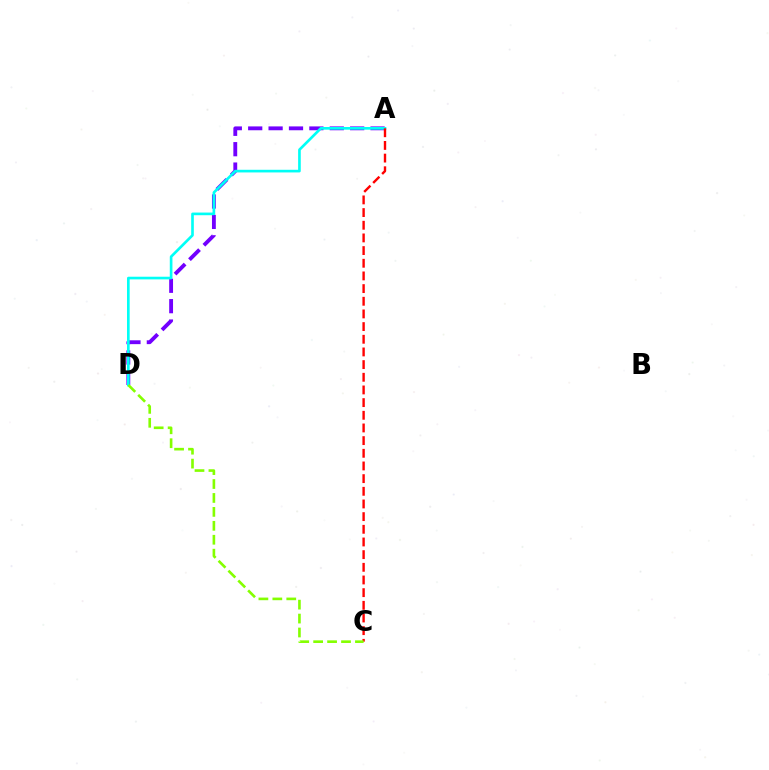{('A', 'D'): [{'color': '#7200ff', 'line_style': 'dashed', 'thickness': 2.77}, {'color': '#00fff6', 'line_style': 'solid', 'thickness': 1.91}], ('A', 'C'): [{'color': '#ff0000', 'line_style': 'dashed', 'thickness': 1.72}], ('C', 'D'): [{'color': '#84ff00', 'line_style': 'dashed', 'thickness': 1.89}]}